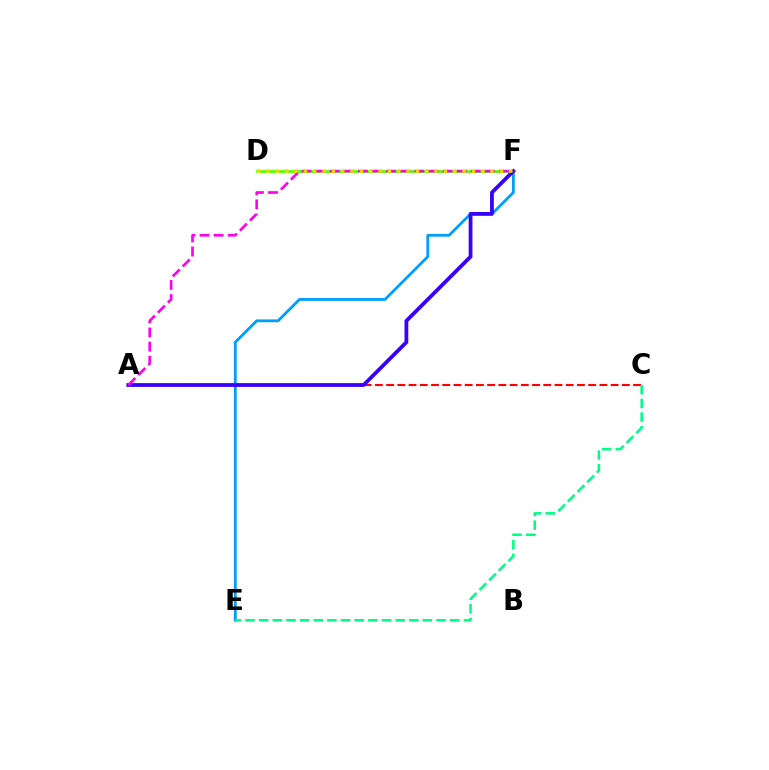{('E', 'F'): [{'color': '#009eff', 'line_style': 'solid', 'thickness': 2.02}], ('D', 'F'): [{'color': '#4fff00', 'line_style': 'solid', 'thickness': 1.96}, {'color': '#ffd500', 'line_style': 'dotted', 'thickness': 2.54}], ('A', 'C'): [{'color': '#ff0000', 'line_style': 'dashed', 'thickness': 1.52}], ('C', 'E'): [{'color': '#00ff86', 'line_style': 'dashed', 'thickness': 1.85}], ('A', 'F'): [{'color': '#3700ff', 'line_style': 'solid', 'thickness': 2.72}, {'color': '#ff00ed', 'line_style': 'dashed', 'thickness': 1.92}]}